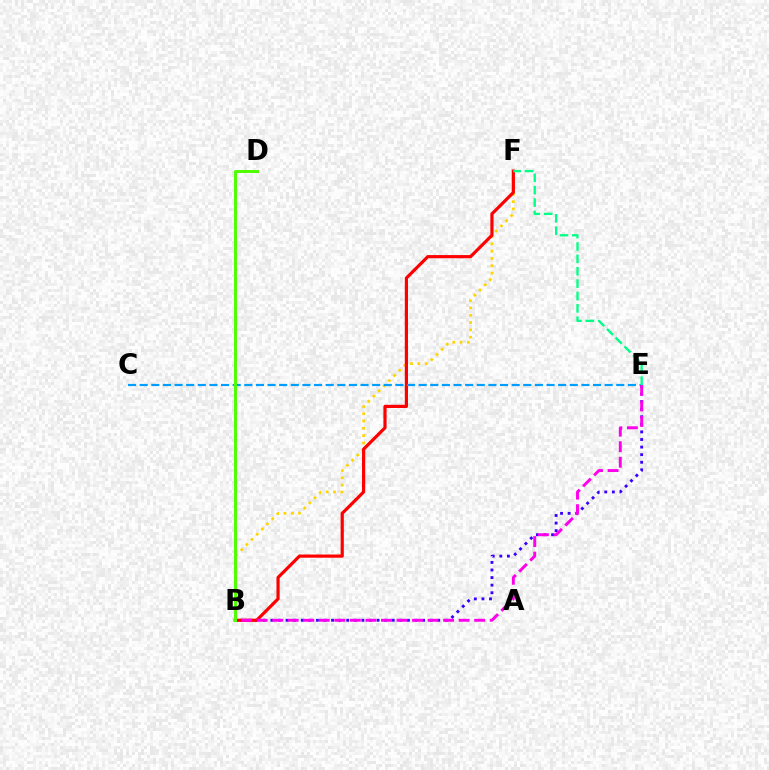{('B', 'F'): [{'color': '#ffd500', 'line_style': 'dotted', 'thickness': 1.98}, {'color': '#ff0000', 'line_style': 'solid', 'thickness': 2.3}], ('B', 'E'): [{'color': '#3700ff', 'line_style': 'dotted', 'thickness': 2.06}, {'color': '#ff00ed', 'line_style': 'dashed', 'thickness': 2.11}], ('C', 'E'): [{'color': '#009eff', 'line_style': 'dashed', 'thickness': 1.58}], ('E', 'F'): [{'color': '#00ff86', 'line_style': 'dashed', 'thickness': 1.68}], ('B', 'D'): [{'color': '#4fff00', 'line_style': 'solid', 'thickness': 2.13}]}